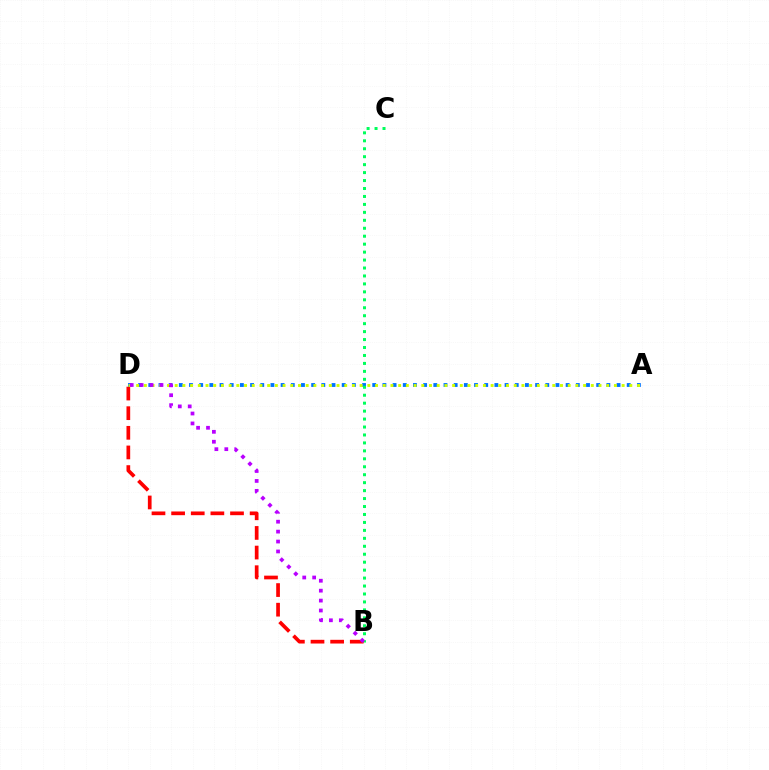{('A', 'D'): [{'color': '#0074ff', 'line_style': 'dotted', 'thickness': 2.77}, {'color': '#d1ff00', 'line_style': 'dotted', 'thickness': 2.09}], ('B', 'C'): [{'color': '#00ff5c', 'line_style': 'dotted', 'thickness': 2.16}], ('B', 'D'): [{'color': '#ff0000', 'line_style': 'dashed', 'thickness': 2.67}, {'color': '#b900ff', 'line_style': 'dotted', 'thickness': 2.7}]}